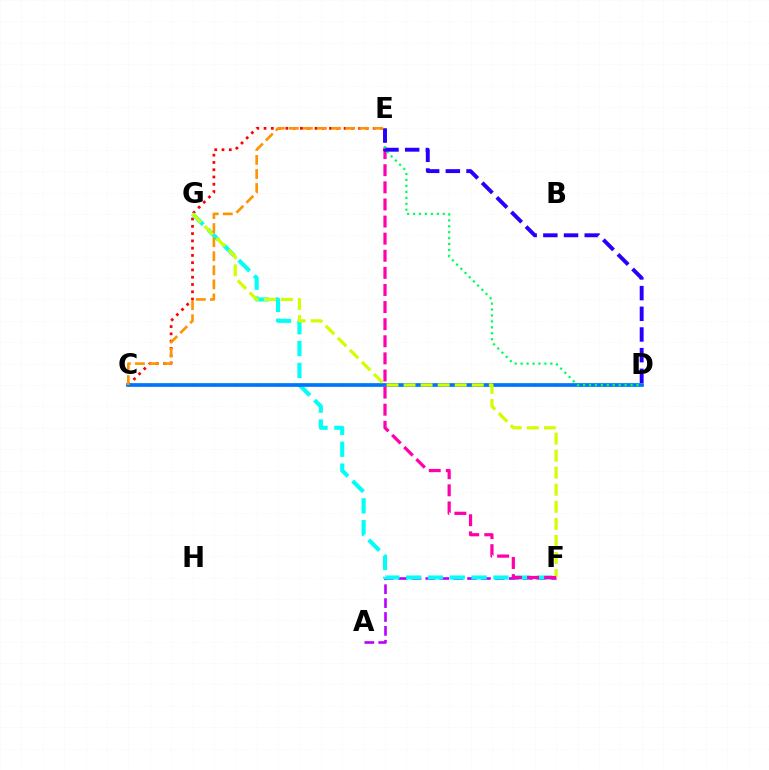{('A', 'F'): [{'color': '#b900ff', 'line_style': 'dashed', 'thickness': 1.89}], ('C', 'E'): [{'color': '#ff0000', 'line_style': 'dotted', 'thickness': 1.98}, {'color': '#ff9400', 'line_style': 'dashed', 'thickness': 1.91}], ('C', 'D'): [{'color': '#3dff00', 'line_style': 'solid', 'thickness': 1.72}, {'color': '#0074ff', 'line_style': 'solid', 'thickness': 2.64}], ('F', 'G'): [{'color': '#00fff6', 'line_style': 'dashed', 'thickness': 2.96}, {'color': '#d1ff00', 'line_style': 'dashed', 'thickness': 2.32}], ('E', 'F'): [{'color': '#ff00ac', 'line_style': 'dashed', 'thickness': 2.32}], ('D', 'E'): [{'color': '#00ff5c', 'line_style': 'dotted', 'thickness': 1.61}, {'color': '#2500ff', 'line_style': 'dashed', 'thickness': 2.81}]}